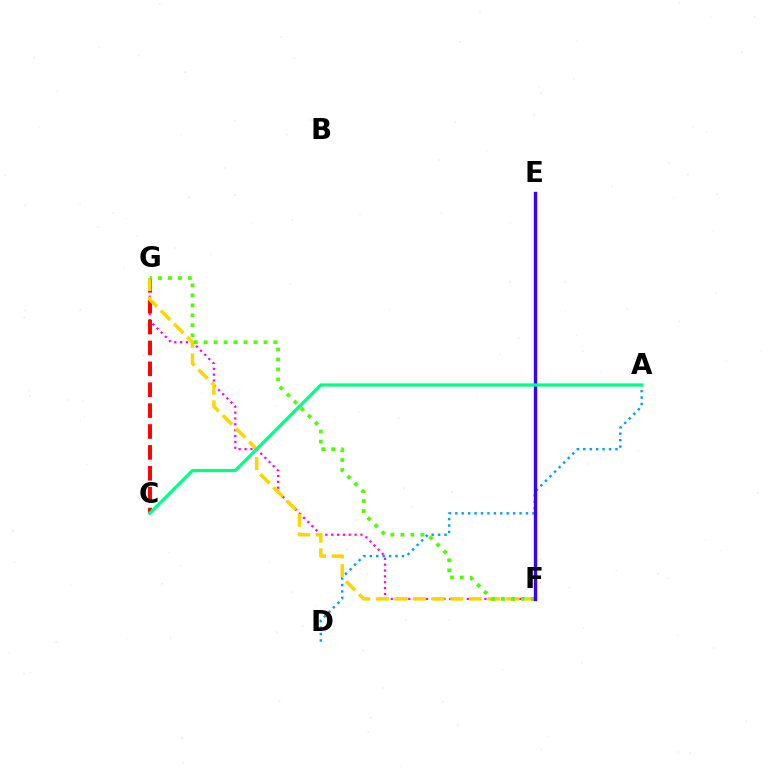{('F', 'G'): [{'color': '#ff00ed', 'line_style': 'dotted', 'thickness': 1.59}, {'color': '#ffd500', 'line_style': 'dashed', 'thickness': 2.53}, {'color': '#4fff00', 'line_style': 'dotted', 'thickness': 2.71}], ('C', 'G'): [{'color': '#ff0000', 'line_style': 'dashed', 'thickness': 2.84}], ('A', 'D'): [{'color': '#009eff', 'line_style': 'dotted', 'thickness': 1.75}], ('E', 'F'): [{'color': '#3700ff', 'line_style': 'solid', 'thickness': 2.42}], ('A', 'C'): [{'color': '#00ff86', 'line_style': 'solid', 'thickness': 2.31}]}